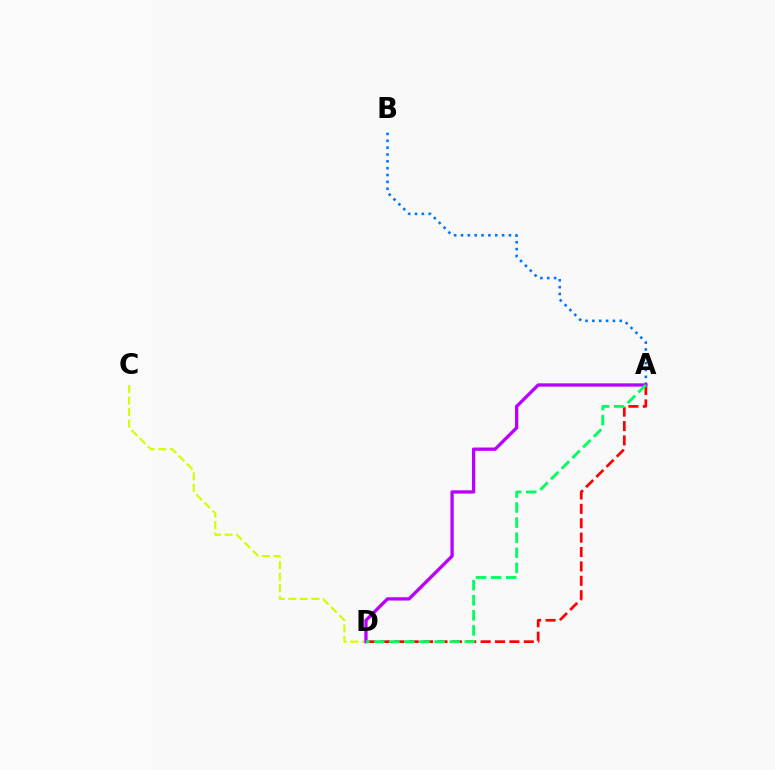{('C', 'D'): [{'color': '#d1ff00', 'line_style': 'dashed', 'thickness': 1.57}], ('A', 'D'): [{'color': '#ff0000', 'line_style': 'dashed', 'thickness': 1.95}, {'color': '#b900ff', 'line_style': 'solid', 'thickness': 2.38}, {'color': '#00ff5c', 'line_style': 'dashed', 'thickness': 2.05}], ('A', 'B'): [{'color': '#0074ff', 'line_style': 'dotted', 'thickness': 1.86}]}